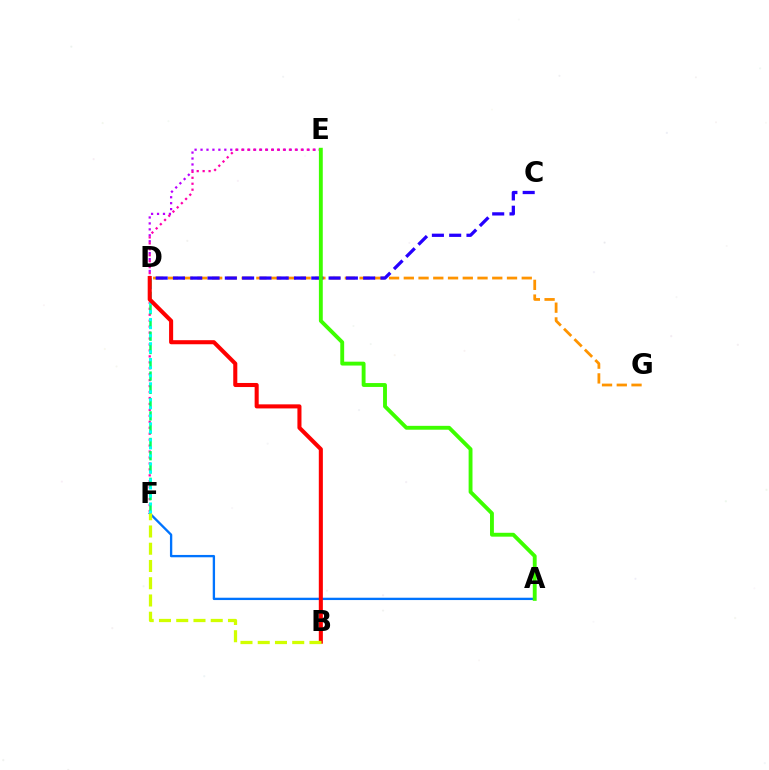{('D', 'E'): [{'color': '#b900ff', 'line_style': 'dotted', 'thickness': 1.62}], ('E', 'F'): [{'color': '#ff00ac', 'line_style': 'dotted', 'thickness': 1.62}], ('A', 'F'): [{'color': '#0074ff', 'line_style': 'solid', 'thickness': 1.68}], ('D', 'F'): [{'color': '#00ff5c', 'line_style': 'dashed', 'thickness': 1.8}, {'color': '#00fff6', 'line_style': 'dotted', 'thickness': 2.18}], ('D', 'G'): [{'color': '#ff9400', 'line_style': 'dashed', 'thickness': 2.0}], ('C', 'D'): [{'color': '#2500ff', 'line_style': 'dashed', 'thickness': 2.35}], ('B', 'D'): [{'color': '#ff0000', 'line_style': 'solid', 'thickness': 2.93}], ('B', 'F'): [{'color': '#d1ff00', 'line_style': 'dashed', 'thickness': 2.34}], ('A', 'E'): [{'color': '#3dff00', 'line_style': 'solid', 'thickness': 2.79}]}